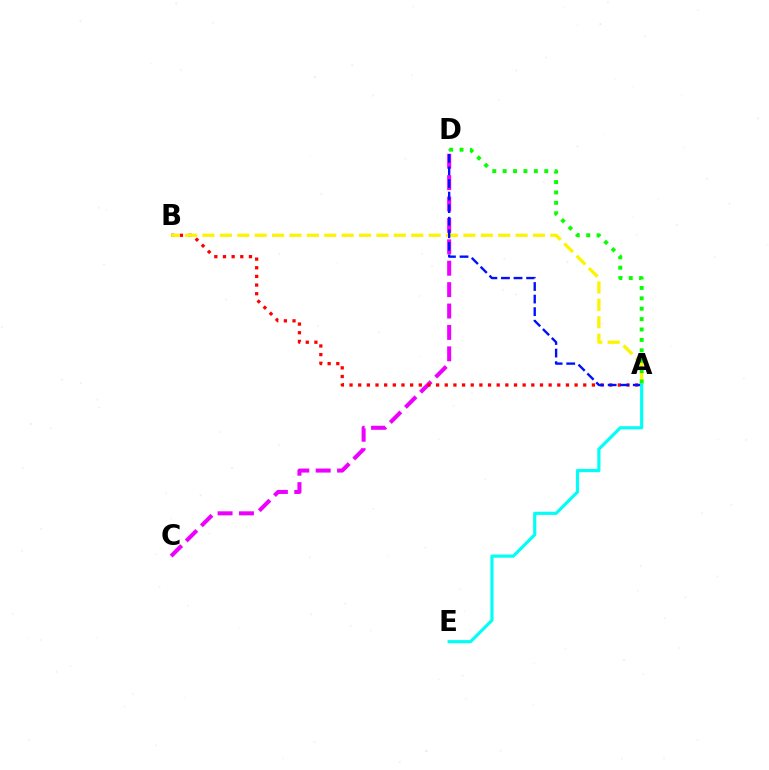{('C', 'D'): [{'color': '#ee00ff', 'line_style': 'dashed', 'thickness': 2.91}], ('A', 'B'): [{'color': '#ff0000', 'line_style': 'dotted', 'thickness': 2.35}, {'color': '#fcf500', 'line_style': 'dashed', 'thickness': 2.36}], ('A', 'D'): [{'color': '#0010ff', 'line_style': 'dashed', 'thickness': 1.71}, {'color': '#08ff00', 'line_style': 'dotted', 'thickness': 2.83}], ('A', 'E'): [{'color': '#00fff6', 'line_style': 'solid', 'thickness': 2.28}]}